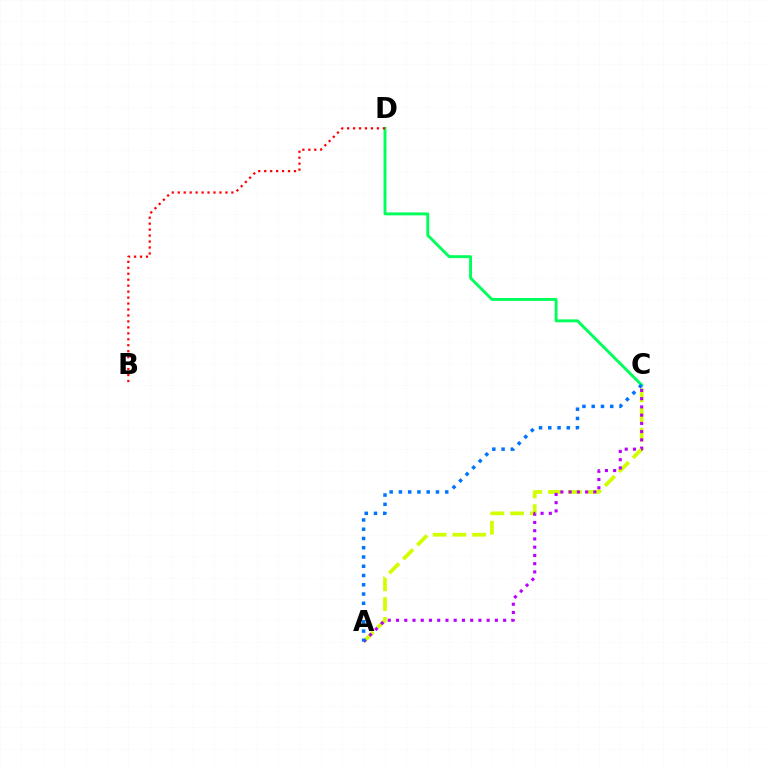{('A', 'C'): [{'color': '#d1ff00', 'line_style': 'dashed', 'thickness': 2.69}, {'color': '#b900ff', 'line_style': 'dotted', 'thickness': 2.24}, {'color': '#0074ff', 'line_style': 'dotted', 'thickness': 2.52}], ('C', 'D'): [{'color': '#00ff5c', 'line_style': 'solid', 'thickness': 2.1}], ('B', 'D'): [{'color': '#ff0000', 'line_style': 'dotted', 'thickness': 1.62}]}